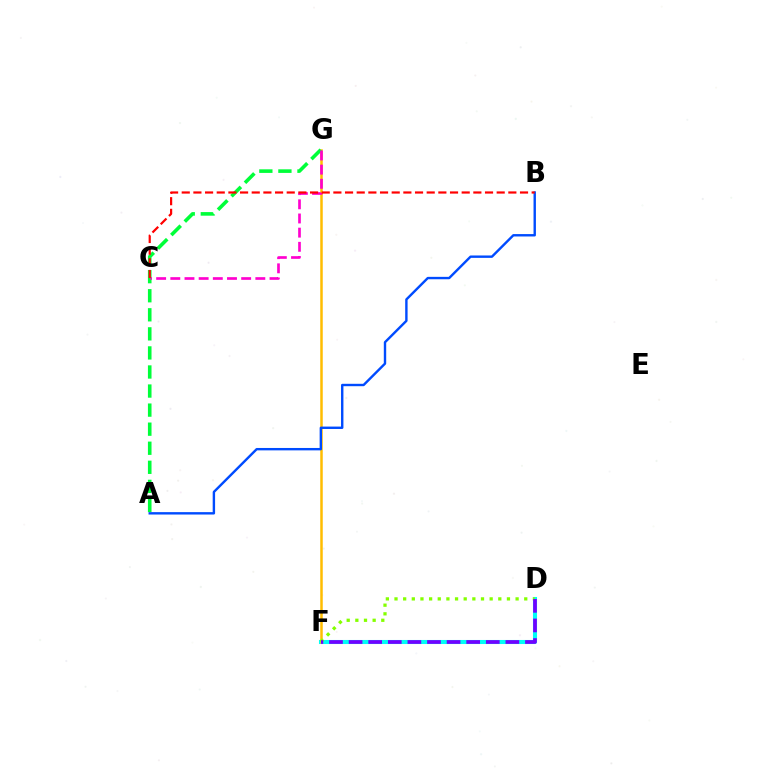{('D', 'F'): [{'color': '#00fff6', 'line_style': 'solid', 'thickness': 2.93}, {'color': '#84ff00', 'line_style': 'dotted', 'thickness': 2.35}, {'color': '#7200ff', 'line_style': 'dashed', 'thickness': 2.66}], ('F', 'G'): [{'color': '#ffbd00', 'line_style': 'solid', 'thickness': 1.8}], ('A', 'G'): [{'color': '#00ff39', 'line_style': 'dashed', 'thickness': 2.59}], ('A', 'B'): [{'color': '#004bff', 'line_style': 'solid', 'thickness': 1.73}], ('C', 'G'): [{'color': '#ff00cf', 'line_style': 'dashed', 'thickness': 1.93}], ('B', 'C'): [{'color': '#ff0000', 'line_style': 'dashed', 'thickness': 1.58}]}